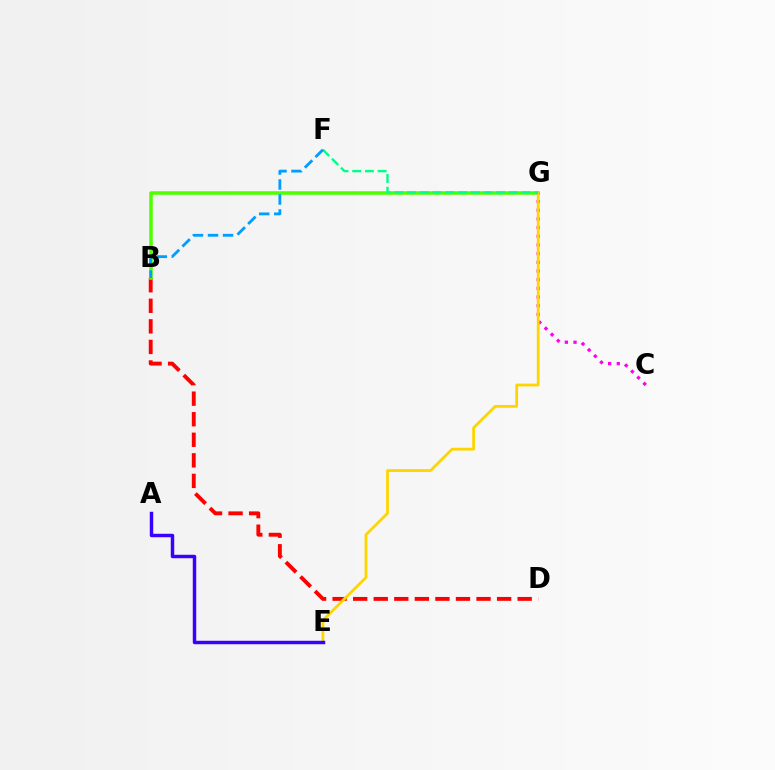{('B', 'D'): [{'color': '#ff0000', 'line_style': 'dashed', 'thickness': 2.79}], ('B', 'G'): [{'color': '#4fff00', 'line_style': 'solid', 'thickness': 2.52}], ('C', 'G'): [{'color': '#ff00ed', 'line_style': 'dotted', 'thickness': 2.36}], ('E', 'G'): [{'color': '#ffd500', 'line_style': 'solid', 'thickness': 2.01}], ('F', 'G'): [{'color': '#00ff86', 'line_style': 'dashed', 'thickness': 1.73}], ('B', 'F'): [{'color': '#009eff', 'line_style': 'dashed', 'thickness': 2.04}], ('A', 'E'): [{'color': '#3700ff', 'line_style': 'solid', 'thickness': 2.49}]}